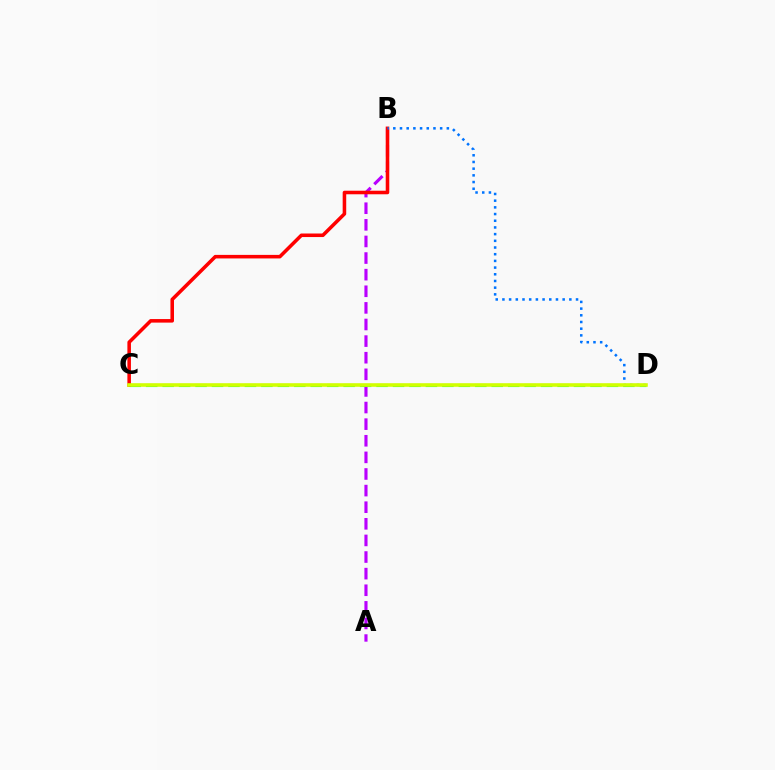{('A', 'B'): [{'color': '#b900ff', 'line_style': 'dashed', 'thickness': 2.26}], ('C', 'D'): [{'color': '#00ff5c', 'line_style': 'dashed', 'thickness': 2.24}, {'color': '#d1ff00', 'line_style': 'solid', 'thickness': 2.58}], ('B', 'C'): [{'color': '#ff0000', 'line_style': 'solid', 'thickness': 2.56}], ('B', 'D'): [{'color': '#0074ff', 'line_style': 'dotted', 'thickness': 1.82}]}